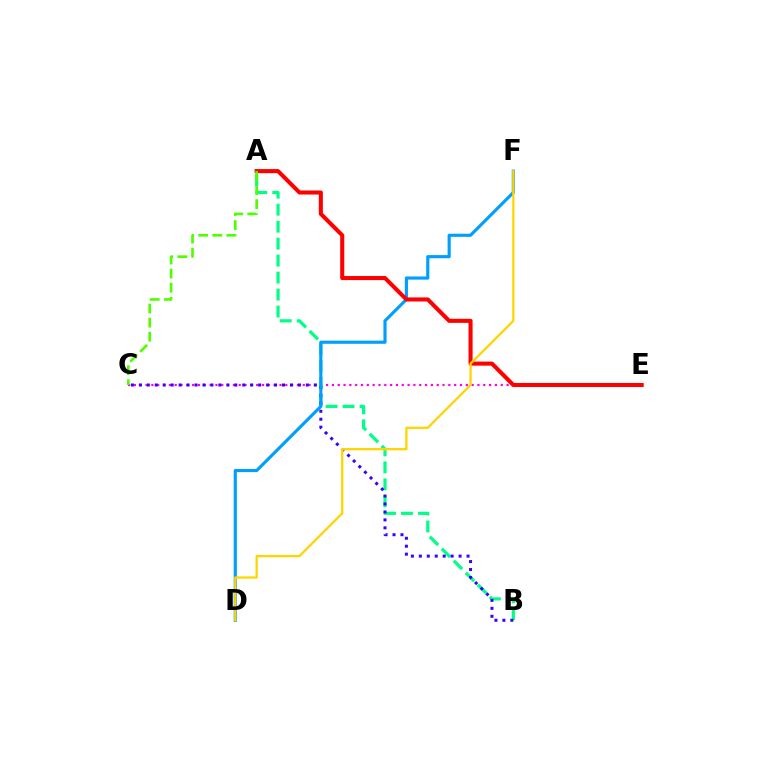{('C', 'E'): [{'color': '#ff00ed', 'line_style': 'dotted', 'thickness': 1.58}], ('A', 'B'): [{'color': '#00ff86', 'line_style': 'dashed', 'thickness': 2.31}], ('B', 'C'): [{'color': '#3700ff', 'line_style': 'dotted', 'thickness': 2.16}], ('D', 'F'): [{'color': '#009eff', 'line_style': 'solid', 'thickness': 2.26}, {'color': '#ffd500', 'line_style': 'solid', 'thickness': 1.64}], ('A', 'E'): [{'color': '#ff0000', 'line_style': 'solid', 'thickness': 2.93}], ('A', 'C'): [{'color': '#4fff00', 'line_style': 'dashed', 'thickness': 1.91}]}